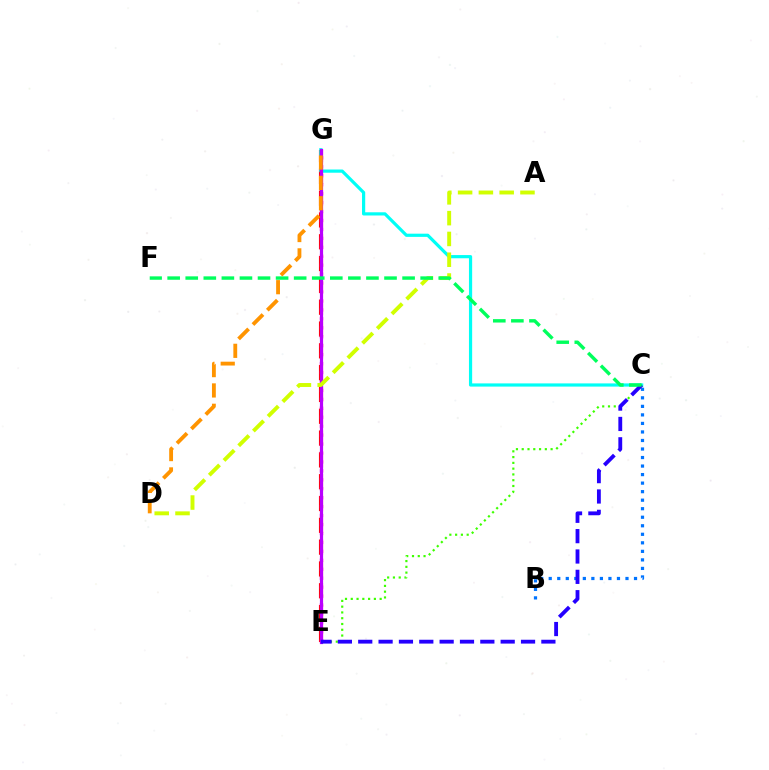{('E', 'G'): [{'color': '#ff0000', 'line_style': 'dashed', 'thickness': 2.96}, {'color': '#ff00ac', 'line_style': 'dotted', 'thickness': 2.43}, {'color': '#b900ff', 'line_style': 'solid', 'thickness': 2.3}], ('C', 'G'): [{'color': '#00fff6', 'line_style': 'solid', 'thickness': 2.3}], ('B', 'C'): [{'color': '#0074ff', 'line_style': 'dotted', 'thickness': 2.32}], ('C', 'E'): [{'color': '#3dff00', 'line_style': 'dotted', 'thickness': 1.57}, {'color': '#2500ff', 'line_style': 'dashed', 'thickness': 2.76}], ('A', 'D'): [{'color': '#d1ff00', 'line_style': 'dashed', 'thickness': 2.82}], ('C', 'F'): [{'color': '#00ff5c', 'line_style': 'dashed', 'thickness': 2.45}], ('D', 'G'): [{'color': '#ff9400', 'line_style': 'dashed', 'thickness': 2.76}]}